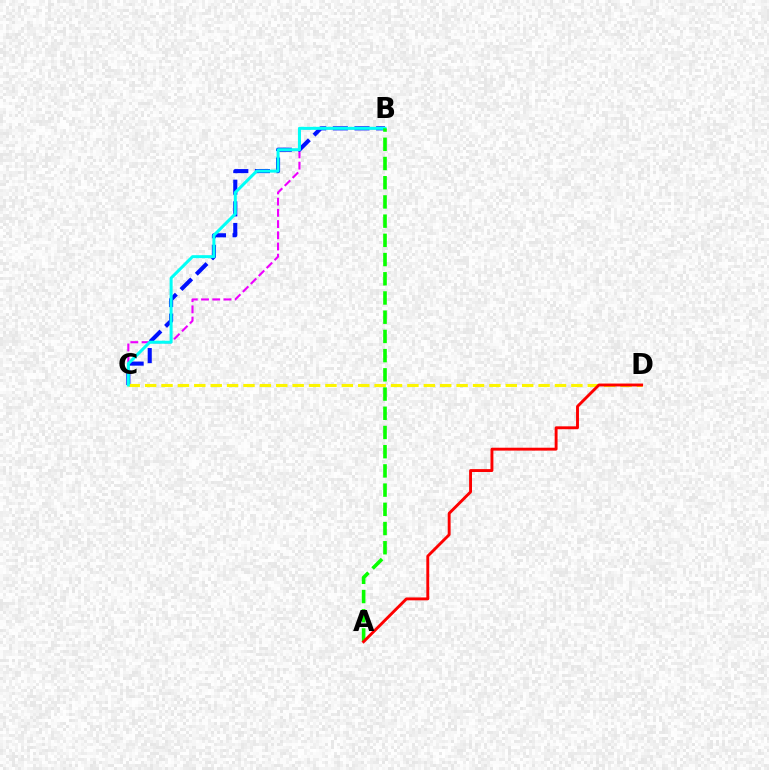{('B', 'C'): [{'color': '#ee00ff', 'line_style': 'dashed', 'thickness': 1.52}, {'color': '#0010ff', 'line_style': 'dashed', 'thickness': 2.94}, {'color': '#00fff6', 'line_style': 'solid', 'thickness': 2.17}], ('C', 'D'): [{'color': '#fcf500', 'line_style': 'dashed', 'thickness': 2.23}], ('A', 'B'): [{'color': '#08ff00', 'line_style': 'dashed', 'thickness': 2.61}], ('A', 'D'): [{'color': '#ff0000', 'line_style': 'solid', 'thickness': 2.08}]}